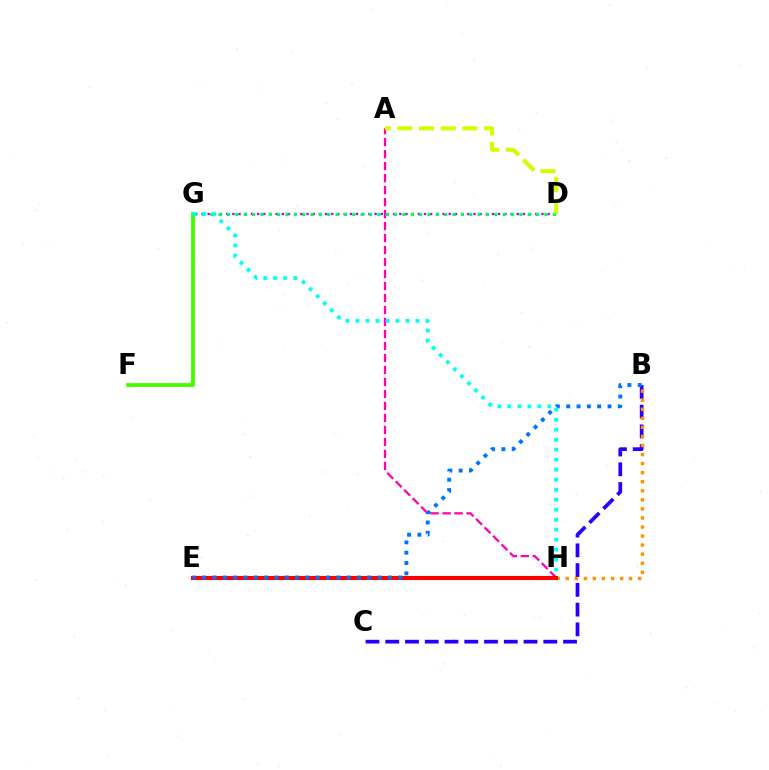{('A', 'H'): [{'color': '#ff00ac', 'line_style': 'dashed', 'thickness': 1.63}], ('D', 'G'): [{'color': '#b900ff', 'line_style': 'dotted', 'thickness': 1.68}, {'color': '#00ff5c', 'line_style': 'dotted', 'thickness': 2.27}], ('B', 'C'): [{'color': '#2500ff', 'line_style': 'dashed', 'thickness': 2.68}], ('F', 'G'): [{'color': '#3dff00', 'line_style': 'solid', 'thickness': 2.72}], ('B', 'H'): [{'color': '#ff9400', 'line_style': 'dotted', 'thickness': 2.46}], ('A', 'D'): [{'color': '#d1ff00', 'line_style': 'dashed', 'thickness': 2.94}], ('E', 'H'): [{'color': '#ff0000', 'line_style': 'solid', 'thickness': 2.95}], ('B', 'E'): [{'color': '#0074ff', 'line_style': 'dotted', 'thickness': 2.8}], ('G', 'H'): [{'color': '#00fff6', 'line_style': 'dotted', 'thickness': 2.72}]}